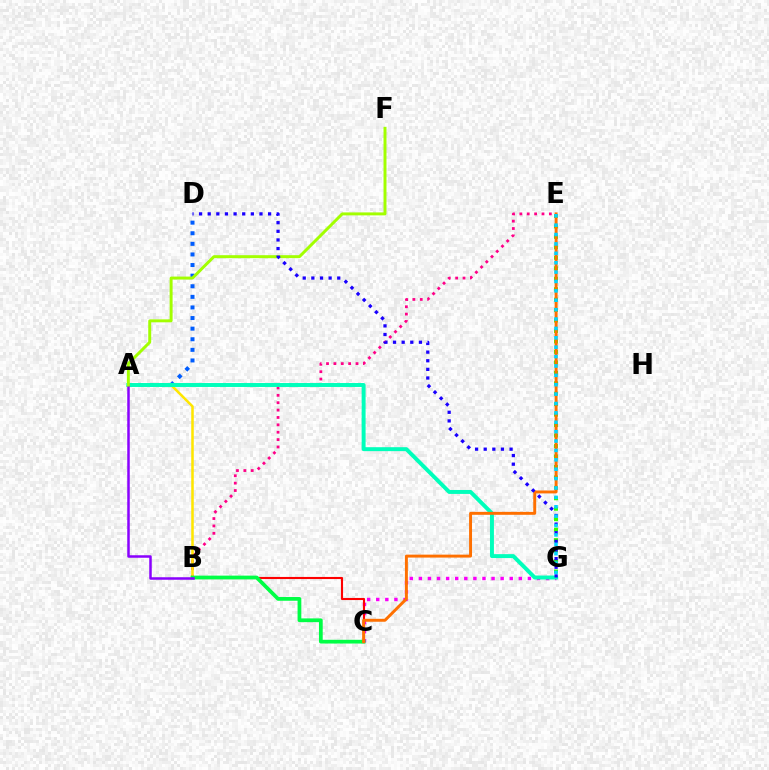{('C', 'G'): [{'color': '#fa00f9', 'line_style': 'dotted', 'thickness': 2.47}], ('B', 'C'): [{'color': '#ff0000', 'line_style': 'solid', 'thickness': 1.52}, {'color': '#00ff45', 'line_style': 'solid', 'thickness': 2.7}], ('A', 'D'): [{'color': '#005dff', 'line_style': 'dotted', 'thickness': 2.88}], ('E', 'G'): [{'color': '#31ff00', 'line_style': 'dotted', 'thickness': 2.84}, {'color': '#00d3ff', 'line_style': 'dotted', 'thickness': 2.55}], ('B', 'E'): [{'color': '#ff0088', 'line_style': 'dotted', 'thickness': 2.0}], ('A', 'B'): [{'color': '#ffe600', 'line_style': 'solid', 'thickness': 1.82}, {'color': '#8a00ff', 'line_style': 'solid', 'thickness': 1.8}], ('A', 'G'): [{'color': '#00ffbb', 'line_style': 'solid', 'thickness': 2.84}], ('A', 'F'): [{'color': '#a2ff00', 'line_style': 'solid', 'thickness': 2.13}], ('C', 'E'): [{'color': '#ff7000', 'line_style': 'solid', 'thickness': 2.12}], ('D', 'G'): [{'color': '#1900ff', 'line_style': 'dotted', 'thickness': 2.34}]}